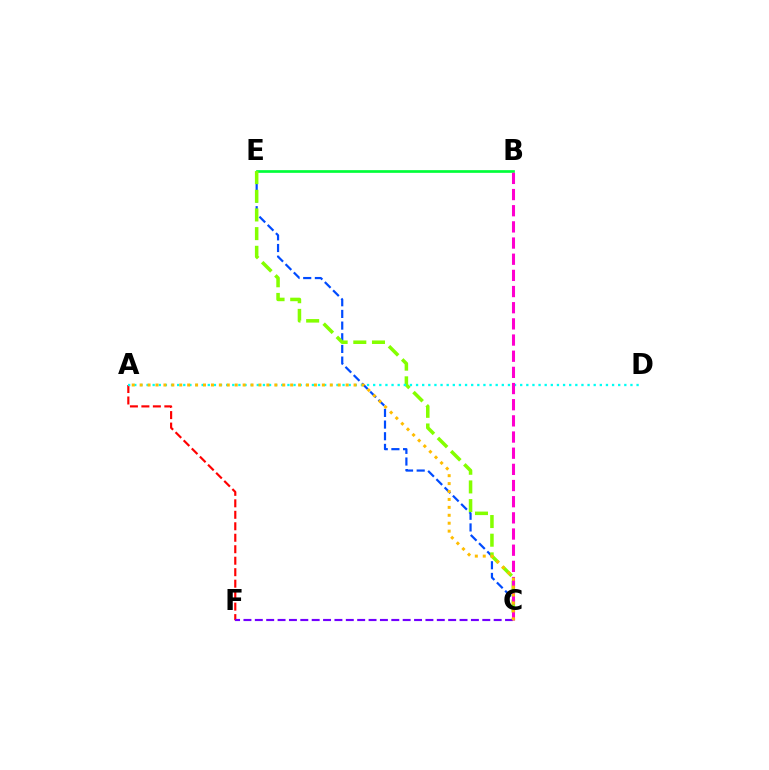{('C', 'E'): [{'color': '#004bff', 'line_style': 'dashed', 'thickness': 1.59}, {'color': '#84ff00', 'line_style': 'dashed', 'thickness': 2.54}], ('A', 'F'): [{'color': '#ff0000', 'line_style': 'dashed', 'thickness': 1.56}], ('B', 'E'): [{'color': '#00ff39', 'line_style': 'solid', 'thickness': 1.94}], ('A', 'D'): [{'color': '#00fff6', 'line_style': 'dotted', 'thickness': 1.66}], ('C', 'F'): [{'color': '#7200ff', 'line_style': 'dashed', 'thickness': 1.55}], ('B', 'C'): [{'color': '#ff00cf', 'line_style': 'dashed', 'thickness': 2.2}], ('A', 'C'): [{'color': '#ffbd00', 'line_style': 'dotted', 'thickness': 2.15}]}